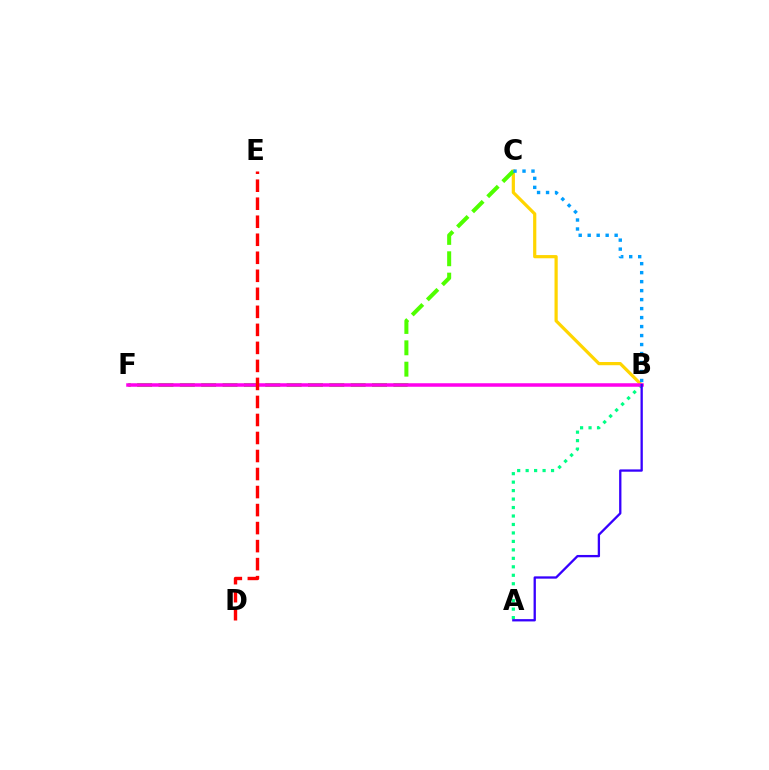{('A', 'B'): [{'color': '#00ff86', 'line_style': 'dotted', 'thickness': 2.3}, {'color': '#3700ff', 'line_style': 'solid', 'thickness': 1.66}], ('B', 'C'): [{'color': '#ffd500', 'line_style': 'solid', 'thickness': 2.31}, {'color': '#009eff', 'line_style': 'dotted', 'thickness': 2.44}], ('C', 'F'): [{'color': '#4fff00', 'line_style': 'dashed', 'thickness': 2.9}], ('B', 'F'): [{'color': '#ff00ed', 'line_style': 'solid', 'thickness': 2.54}], ('D', 'E'): [{'color': '#ff0000', 'line_style': 'dashed', 'thickness': 2.45}]}